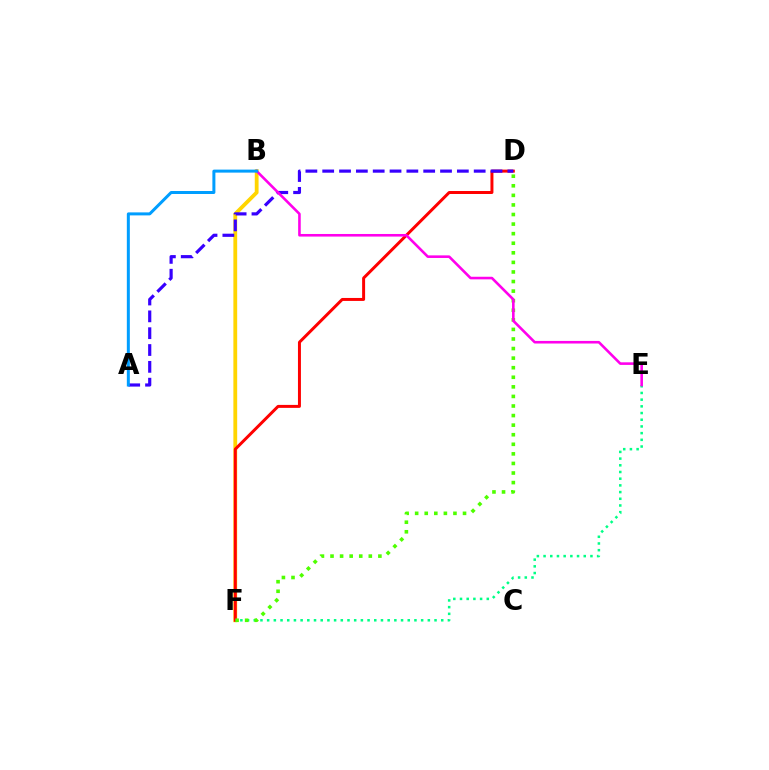{('B', 'F'): [{'color': '#ffd500', 'line_style': 'solid', 'thickness': 2.74}], ('E', 'F'): [{'color': '#00ff86', 'line_style': 'dotted', 'thickness': 1.82}], ('D', 'F'): [{'color': '#ff0000', 'line_style': 'solid', 'thickness': 2.14}, {'color': '#4fff00', 'line_style': 'dotted', 'thickness': 2.6}], ('A', 'D'): [{'color': '#3700ff', 'line_style': 'dashed', 'thickness': 2.29}], ('B', 'E'): [{'color': '#ff00ed', 'line_style': 'solid', 'thickness': 1.87}], ('A', 'B'): [{'color': '#009eff', 'line_style': 'solid', 'thickness': 2.16}]}